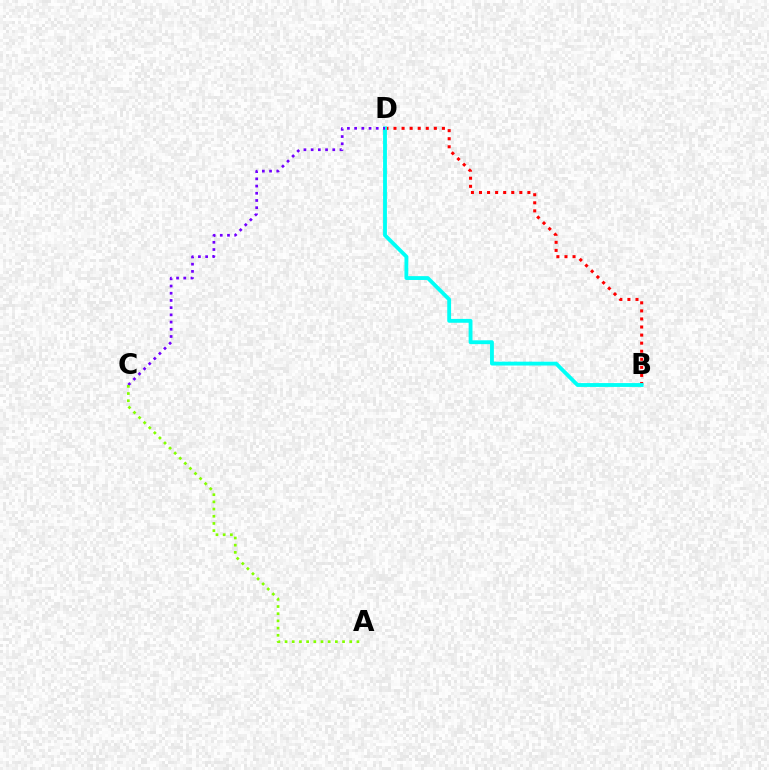{('B', 'D'): [{'color': '#ff0000', 'line_style': 'dotted', 'thickness': 2.19}, {'color': '#00fff6', 'line_style': 'solid', 'thickness': 2.77}], ('C', 'D'): [{'color': '#7200ff', 'line_style': 'dotted', 'thickness': 1.96}], ('A', 'C'): [{'color': '#84ff00', 'line_style': 'dotted', 'thickness': 1.95}]}